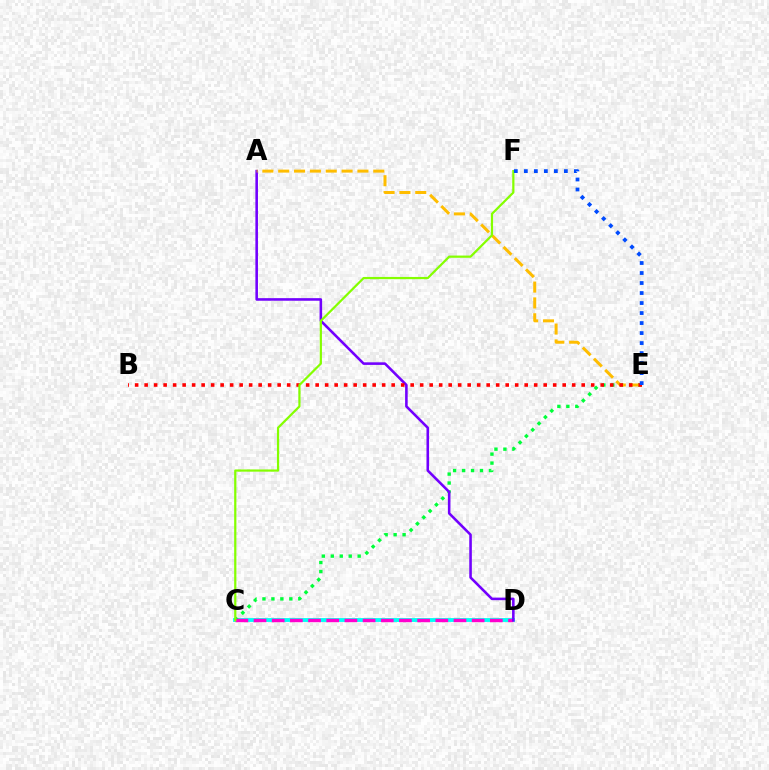{('C', 'D'): [{'color': '#00fff6', 'line_style': 'solid', 'thickness': 2.78}, {'color': '#ff00cf', 'line_style': 'dashed', 'thickness': 2.47}], ('C', 'E'): [{'color': '#00ff39', 'line_style': 'dotted', 'thickness': 2.43}], ('A', 'D'): [{'color': '#7200ff', 'line_style': 'solid', 'thickness': 1.86}], ('A', 'E'): [{'color': '#ffbd00', 'line_style': 'dashed', 'thickness': 2.15}], ('B', 'E'): [{'color': '#ff0000', 'line_style': 'dotted', 'thickness': 2.58}], ('C', 'F'): [{'color': '#84ff00', 'line_style': 'solid', 'thickness': 1.6}], ('E', 'F'): [{'color': '#004bff', 'line_style': 'dotted', 'thickness': 2.72}]}